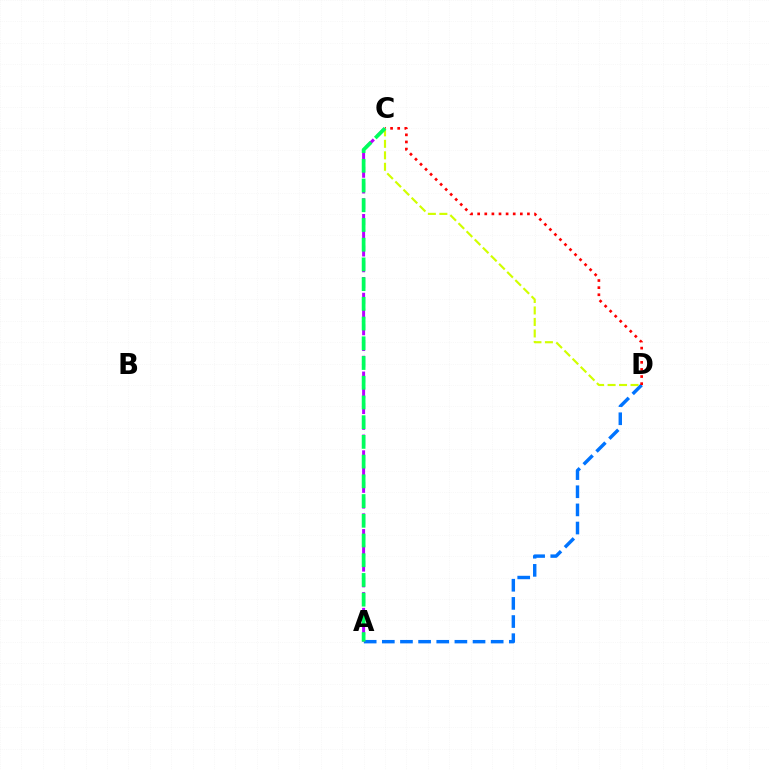{('A', 'D'): [{'color': '#0074ff', 'line_style': 'dashed', 'thickness': 2.46}], ('C', 'D'): [{'color': '#ff0000', 'line_style': 'dotted', 'thickness': 1.93}, {'color': '#d1ff00', 'line_style': 'dashed', 'thickness': 1.56}], ('A', 'C'): [{'color': '#b900ff', 'line_style': 'dashed', 'thickness': 2.14}, {'color': '#00ff5c', 'line_style': 'dashed', 'thickness': 2.68}]}